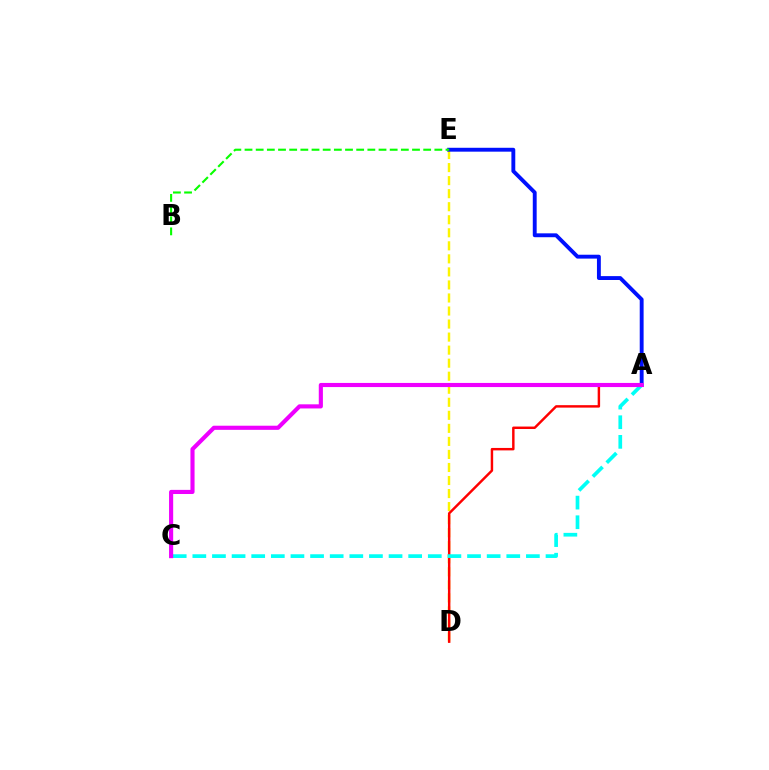{('D', 'E'): [{'color': '#fcf500', 'line_style': 'dashed', 'thickness': 1.77}], ('A', 'D'): [{'color': '#ff0000', 'line_style': 'solid', 'thickness': 1.76}], ('A', 'E'): [{'color': '#0010ff', 'line_style': 'solid', 'thickness': 2.79}], ('B', 'E'): [{'color': '#08ff00', 'line_style': 'dashed', 'thickness': 1.52}], ('A', 'C'): [{'color': '#00fff6', 'line_style': 'dashed', 'thickness': 2.67}, {'color': '#ee00ff', 'line_style': 'solid', 'thickness': 2.97}]}